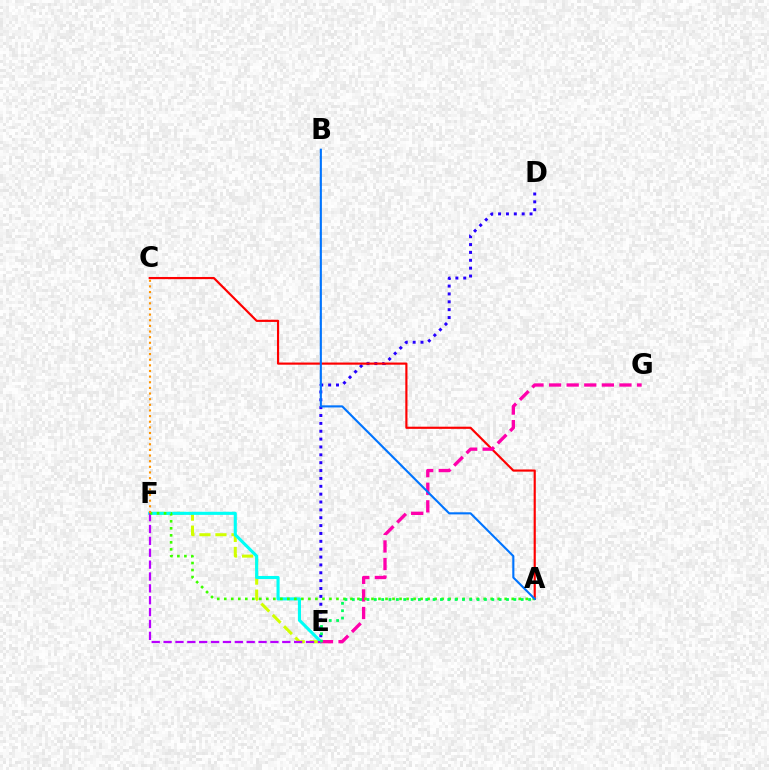{('D', 'E'): [{'color': '#2500ff', 'line_style': 'dotted', 'thickness': 2.14}], ('E', 'F'): [{'color': '#d1ff00', 'line_style': 'dashed', 'thickness': 2.18}, {'color': '#00fff6', 'line_style': 'solid', 'thickness': 2.23}, {'color': '#b900ff', 'line_style': 'dashed', 'thickness': 1.61}], ('A', 'C'): [{'color': '#ff0000', 'line_style': 'solid', 'thickness': 1.56}], ('E', 'G'): [{'color': '#ff00ac', 'line_style': 'dashed', 'thickness': 2.39}], ('A', 'F'): [{'color': '#3dff00', 'line_style': 'dotted', 'thickness': 1.9}], ('A', 'B'): [{'color': '#0074ff', 'line_style': 'solid', 'thickness': 1.52}], ('C', 'F'): [{'color': '#ff9400', 'line_style': 'dotted', 'thickness': 1.53}], ('A', 'E'): [{'color': '#00ff5c', 'line_style': 'dotted', 'thickness': 2.0}]}